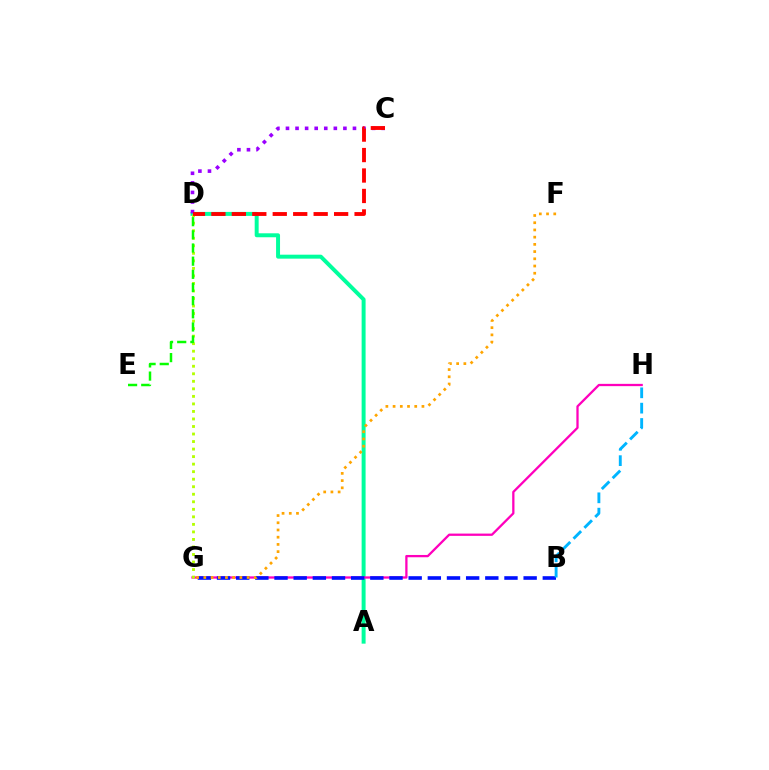{('A', 'D'): [{'color': '#00ff9d', 'line_style': 'solid', 'thickness': 2.85}], ('G', 'H'): [{'color': '#ff00bd', 'line_style': 'solid', 'thickness': 1.64}], ('D', 'G'): [{'color': '#b3ff00', 'line_style': 'dotted', 'thickness': 2.05}], ('C', 'D'): [{'color': '#9b00ff', 'line_style': 'dotted', 'thickness': 2.6}, {'color': '#ff0000', 'line_style': 'dashed', 'thickness': 2.78}], ('B', 'G'): [{'color': '#0010ff', 'line_style': 'dashed', 'thickness': 2.6}], ('B', 'H'): [{'color': '#00b5ff', 'line_style': 'dashed', 'thickness': 2.08}], ('F', 'G'): [{'color': '#ffa500', 'line_style': 'dotted', 'thickness': 1.96}], ('D', 'E'): [{'color': '#08ff00', 'line_style': 'dashed', 'thickness': 1.79}]}